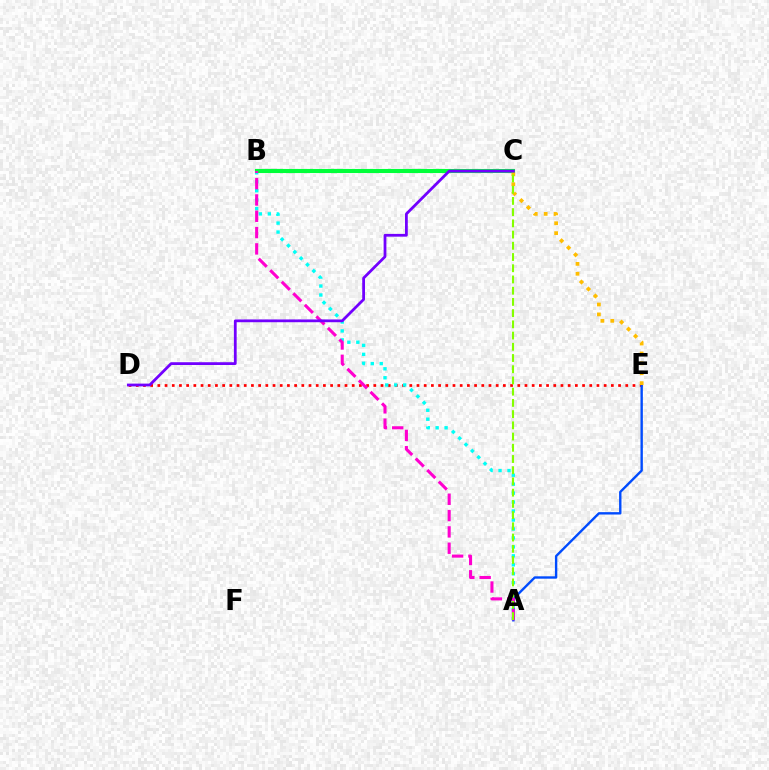{('D', 'E'): [{'color': '#ff0000', 'line_style': 'dotted', 'thickness': 1.96}], ('A', 'B'): [{'color': '#00fff6', 'line_style': 'dotted', 'thickness': 2.43}, {'color': '#ff00cf', 'line_style': 'dashed', 'thickness': 2.22}], ('A', 'E'): [{'color': '#004bff', 'line_style': 'solid', 'thickness': 1.72}], ('B', 'C'): [{'color': '#00ff39', 'line_style': 'solid', 'thickness': 2.95}], ('C', 'E'): [{'color': '#ffbd00', 'line_style': 'dotted', 'thickness': 2.69}], ('A', 'C'): [{'color': '#84ff00', 'line_style': 'dashed', 'thickness': 1.52}], ('C', 'D'): [{'color': '#7200ff', 'line_style': 'solid', 'thickness': 2.0}]}